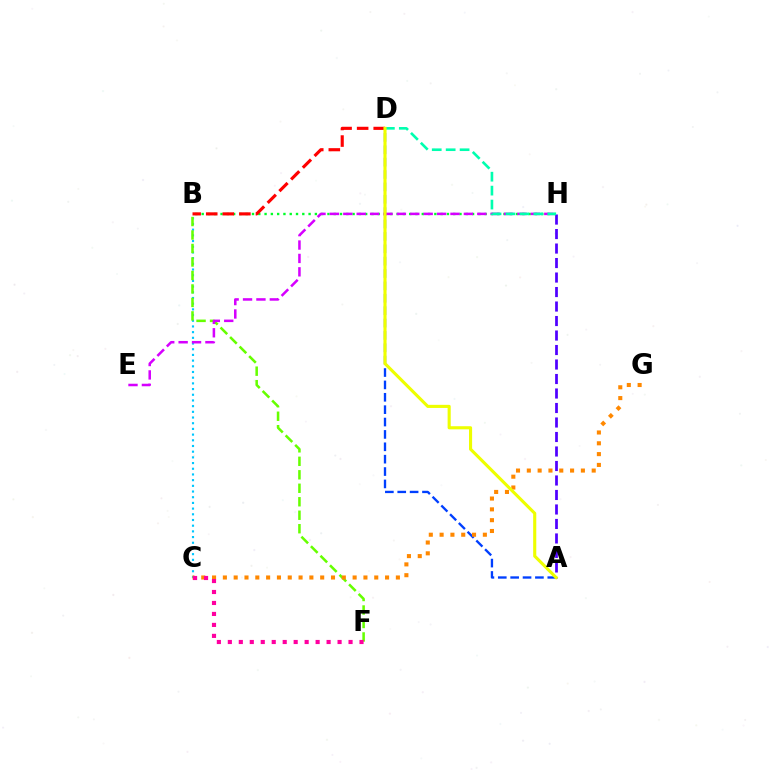{('A', 'D'): [{'color': '#003fff', 'line_style': 'dashed', 'thickness': 1.68}, {'color': '#eeff00', 'line_style': 'solid', 'thickness': 2.24}], ('B', 'C'): [{'color': '#00c7ff', 'line_style': 'dotted', 'thickness': 1.55}], ('B', 'F'): [{'color': '#66ff00', 'line_style': 'dashed', 'thickness': 1.83}], ('B', 'H'): [{'color': '#00ff27', 'line_style': 'dotted', 'thickness': 1.71}], ('E', 'H'): [{'color': '#d600ff', 'line_style': 'dashed', 'thickness': 1.82}], ('C', 'G'): [{'color': '#ff8800', 'line_style': 'dotted', 'thickness': 2.94}], ('C', 'F'): [{'color': '#ff00a0', 'line_style': 'dotted', 'thickness': 2.98}], ('A', 'H'): [{'color': '#4f00ff', 'line_style': 'dashed', 'thickness': 1.97}], ('D', 'H'): [{'color': '#00ffaf', 'line_style': 'dashed', 'thickness': 1.89}], ('B', 'D'): [{'color': '#ff0000', 'line_style': 'dashed', 'thickness': 2.25}]}